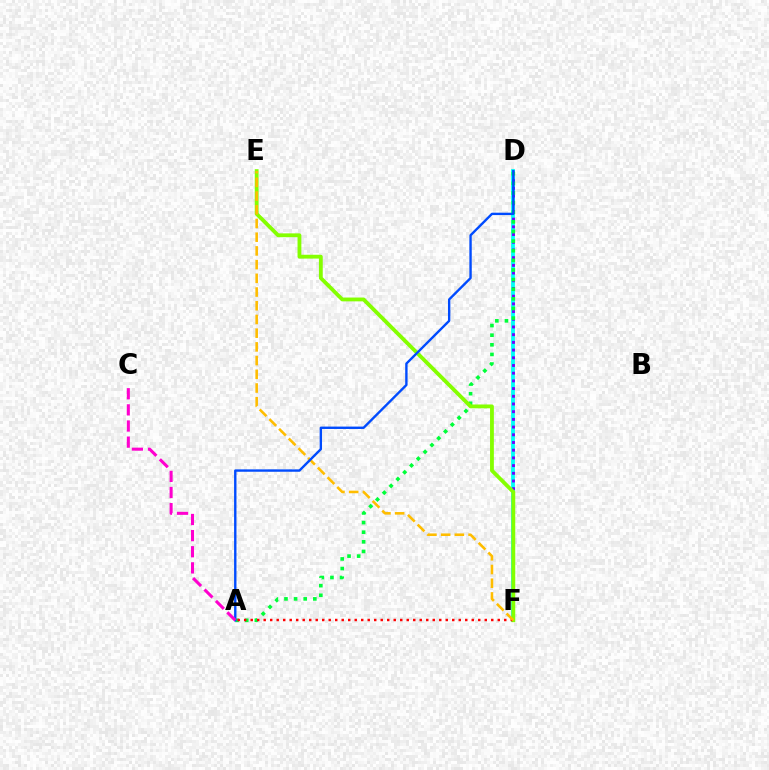{('D', 'F'): [{'color': '#00fff6', 'line_style': 'solid', 'thickness': 2.73}, {'color': '#7200ff', 'line_style': 'dotted', 'thickness': 2.09}], ('A', 'D'): [{'color': '#00ff39', 'line_style': 'dotted', 'thickness': 2.61}, {'color': '#004bff', 'line_style': 'solid', 'thickness': 1.71}], ('E', 'F'): [{'color': '#84ff00', 'line_style': 'solid', 'thickness': 2.75}, {'color': '#ffbd00', 'line_style': 'dashed', 'thickness': 1.86}], ('A', 'F'): [{'color': '#ff0000', 'line_style': 'dotted', 'thickness': 1.77}], ('A', 'C'): [{'color': '#ff00cf', 'line_style': 'dashed', 'thickness': 2.19}]}